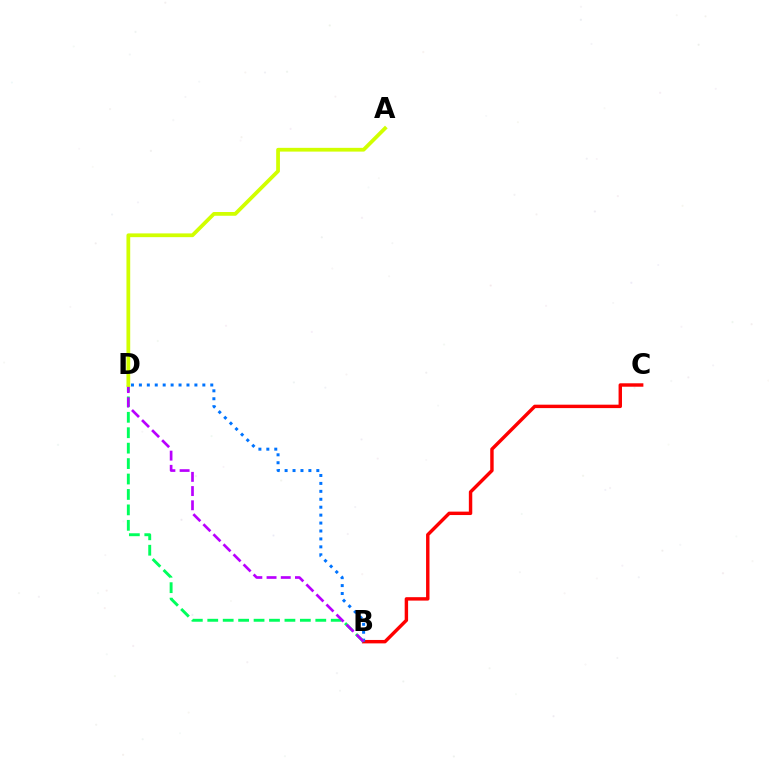{('B', 'C'): [{'color': '#ff0000', 'line_style': 'solid', 'thickness': 2.46}], ('B', 'D'): [{'color': '#0074ff', 'line_style': 'dotted', 'thickness': 2.15}, {'color': '#00ff5c', 'line_style': 'dashed', 'thickness': 2.1}, {'color': '#b900ff', 'line_style': 'dashed', 'thickness': 1.93}], ('A', 'D'): [{'color': '#d1ff00', 'line_style': 'solid', 'thickness': 2.7}]}